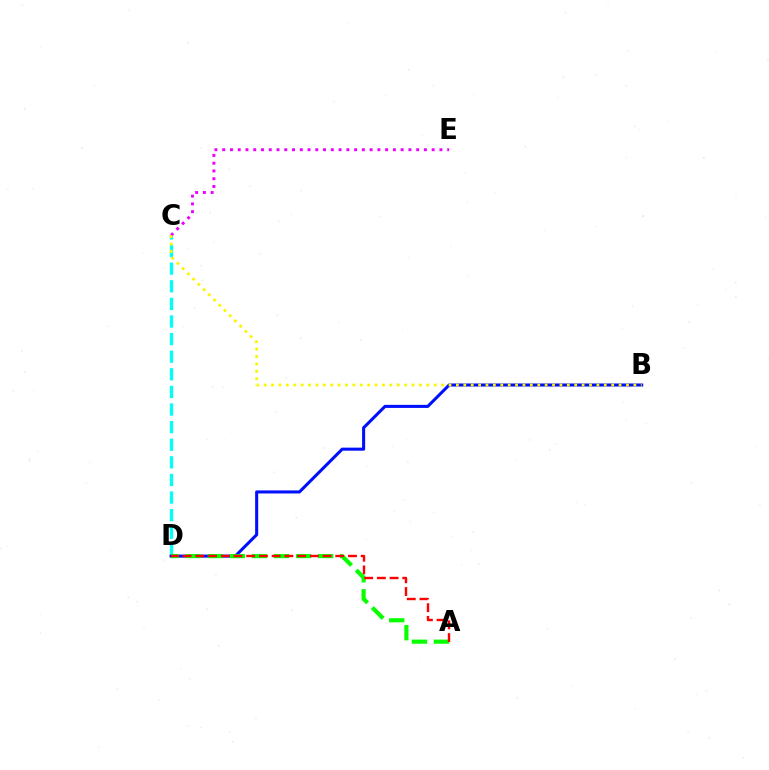{('C', 'D'): [{'color': '#00fff6', 'line_style': 'dashed', 'thickness': 2.39}], ('B', 'D'): [{'color': '#0010ff', 'line_style': 'solid', 'thickness': 2.2}], ('A', 'D'): [{'color': '#08ff00', 'line_style': 'dashed', 'thickness': 2.99}, {'color': '#ff0000', 'line_style': 'dashed', 'thickness': 1.73}], ('C', 'E'): [{'color': '#ee00ff', 'line_style': 'dotted', 'thickness': 2.11}], ('B', 'C'): [{'color': '#fcf500', 'line_style': 'dotted', 'thickness': 2.01}]}